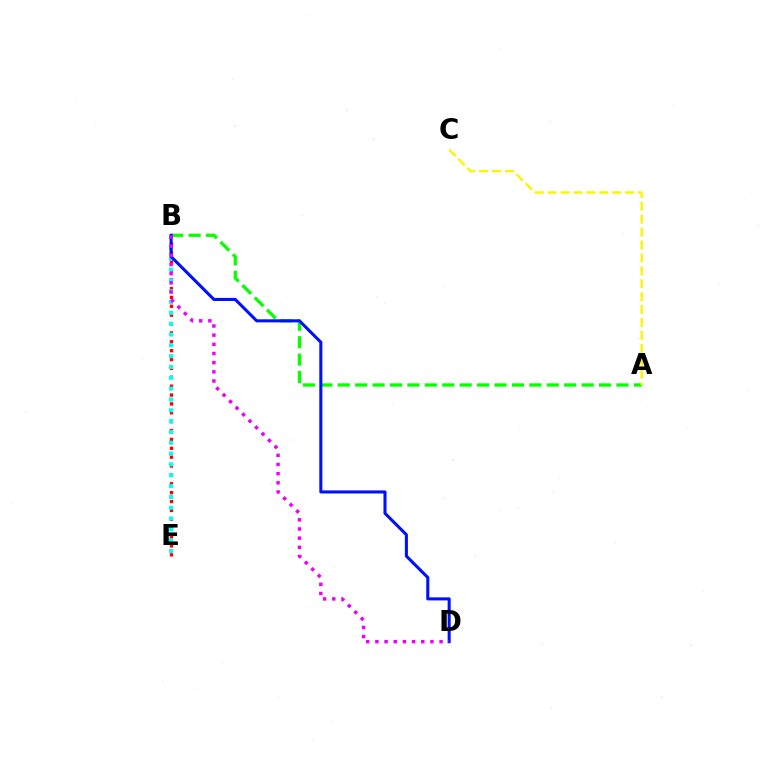{('A', 'B'): [{'color': '#08ff00', 'line_style': 'dashed', 'thickness': 2.37}], ('A', 'C'): [{'color': '#fcf500', 'line_style': 'dashed', 'thickness': 1.75}], ('B', 'E'): [{'color': '#ff0000', 'line_style': 'dotted', 'thickness': 2.41}, {'color': '#00fff6', 'line_style': 'dotted', 'thickness': 2.94}], ('B', 'D'): [{'color': '#0010ff', 'line_style': 'solid', 'thickness': 2.2}, {'color': '#ee00ff', 'line_style': 'dotted', 'thickness': 2.49}]}